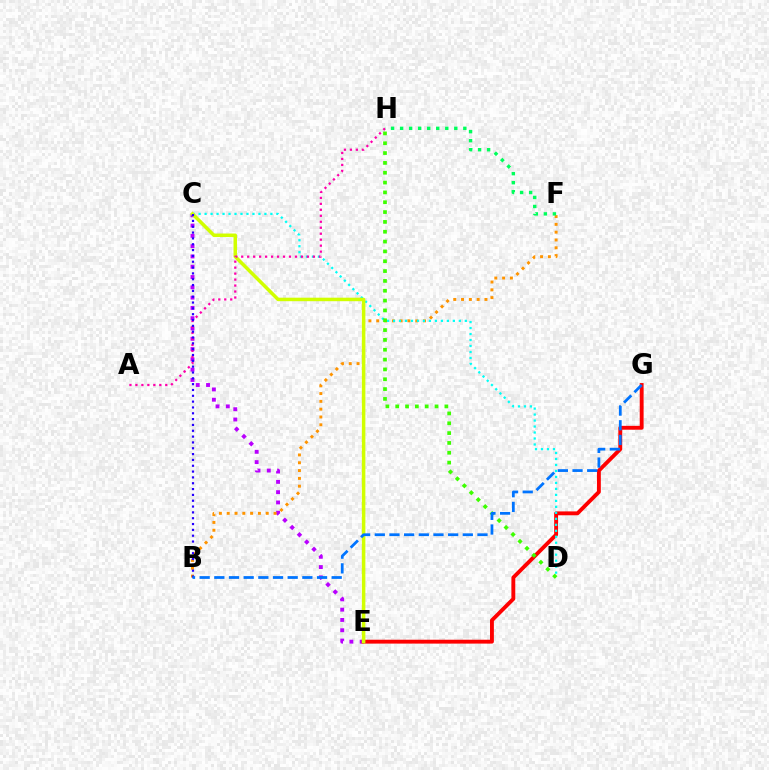{('C', 'E'): [{'color': '#b900ff', 'line_style': 'dotted', 'thickness': 2.8}, {'color': '#d1ff00', 'line_style': 'solid', 'thickness': 2.52}], ('B', 'F'): [{'color': '#ff9400', 'line_style': 'dotted', 'thickness': 2.12}], ('E', 'G'): [{'color': '#ff0000', 'line_style': 'solid', 'thickness': 2.79}], ('C', 'D'): [{'color': '#00fff6', 'line_style': 'dotted', 'thickness': 1.63}], ('A', 'H'): [{'color': '#ff00ac', 'line_style': 'dotted', 'thickness': 1.62}], ('B', 'C'): [{'color': '#2500ff', 'line_style': 'dotted', 'thickness': 1.58}], ('D', 'H'): [{'color': '#3dff00', 'line_style': 'dotted', 'thickness': 2.67}], ('B', 'G'): [{'color': '#0074ff', 'line_style': 'dashed', 'thickness': 1.99}], ('F', 'H'): [{'color': '#00ff5c', 'line_style': 'dotted', 'thickness': 2.45}]}